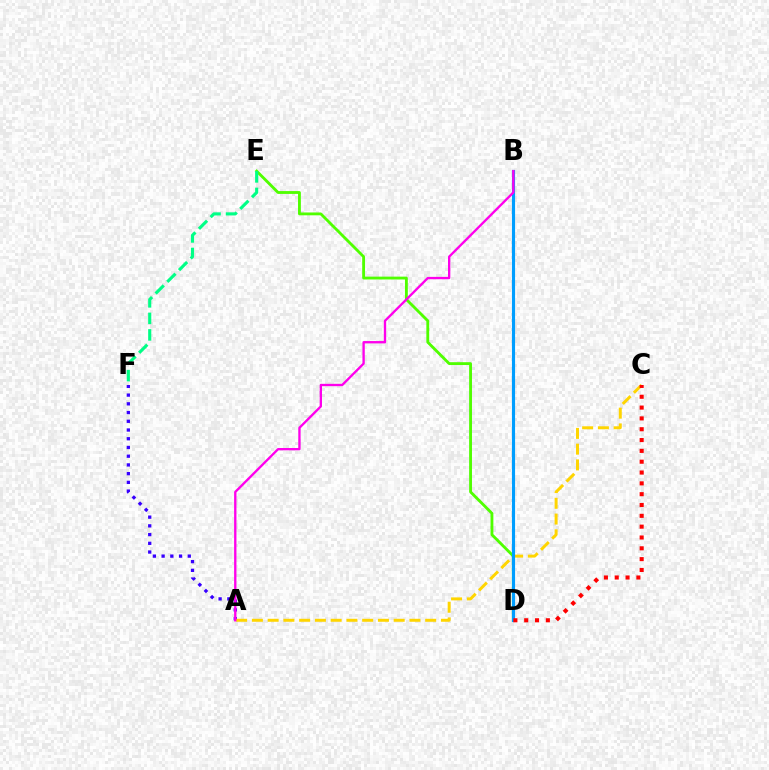{('A', 'F'): [{'color': '#3700ff', 'line_style': 'dotted', 'thickness': 2.37}], ('A', 'C'): [{'color': '#ffd500', 'line_style': 'dashed', 'thickness': 2.14}], ('D', 'E'): [{'color': '#4fff00', 'line_style': 'solid', 'thickness': 2.04}], ('E', 'F'): [{'color': '#00ff86', 'line_style': 'dashed', 'thickness': 2.25}], ('B', 'D'): [{'color': '#009eff', 'line_style': 'solid', 'thickness': 2.26}], ('A', 'B'): [{'color': '#ff00ed', 'line_style': 'solid', 'thickness': 1.68}], ('C', 'D'): [{'color': '#ff0000', 'line_style': 'dotted', 'thickness': 2.94}]}